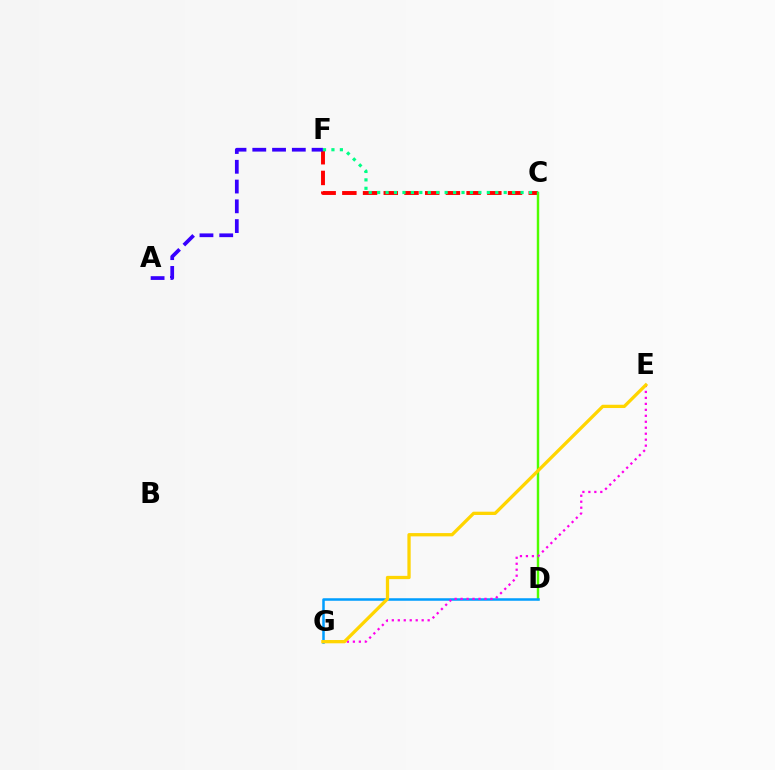{('C', 'F'): [{'color': '#ff0000', 'line_style': 'dashed', 'thickness': 2.81}, {'color': '#00ff86', 'line_style': 'dotted', 'thickness': 2.29}], ('C', 'D'): [{'color': '#4fff00', 'line_style': 'solid', 'thickness': 1.75}], ('D', 'G'): [{'color': '#009eff', 'line_style': 'solid', 'thickness': 1.81}], ('A', 'F'): [{'color': '#3700ff', 'line_style': 'dashed', 'thickness': 2.69}], ('E', 'G'): [{'color': '#ff00ed', 'line_style': 'dotted', 'thickness': 1.62}, {'color': '#ffd500', 'line_style': 'solid', 'thickness': 2.36}]}